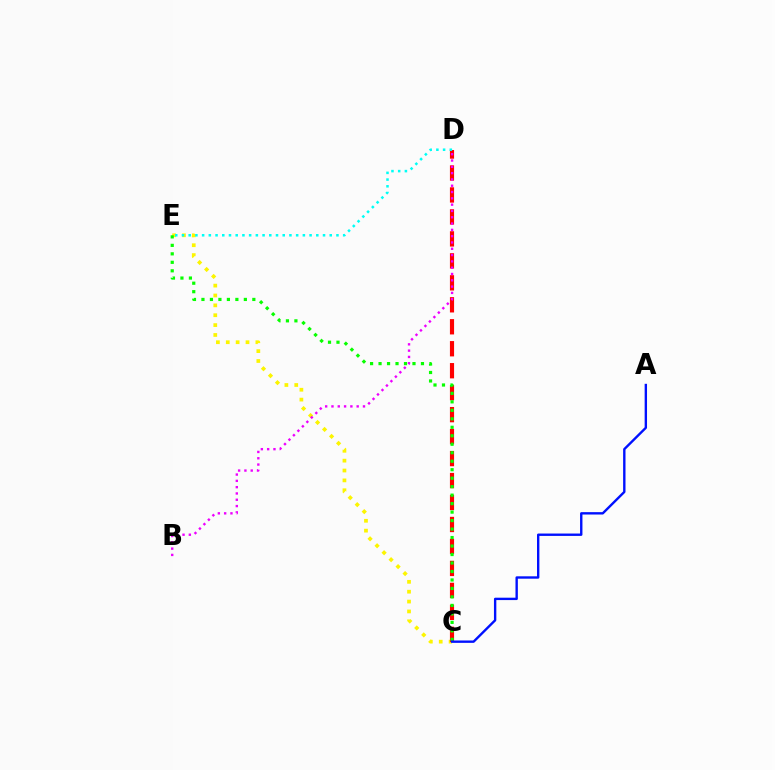{('C', 'E'): [{'color': '#fcf500', 'line_style': 'dotted', 'thickness': 2.68}, {'color': '#08ff00', 'line_style': 'dotted', 'thickness': 2.3}], ('C', 'D'): [{'color': '#ff0000', 'line_style': 'dashed', 'thickness': 2.98}], ('B', 'D'): [{'color': '#ee00ff', 'line_style': 'dotted', 'thickness': 1.71}], ('D', 'E'): [{'color': '#00fff6', 'line_style': 'dotted', 'thickness': 1.82}], ('A', 'C'): [{'color': '#0010ff', 'line_style': 'solid', 'thickness': 1.71}]}